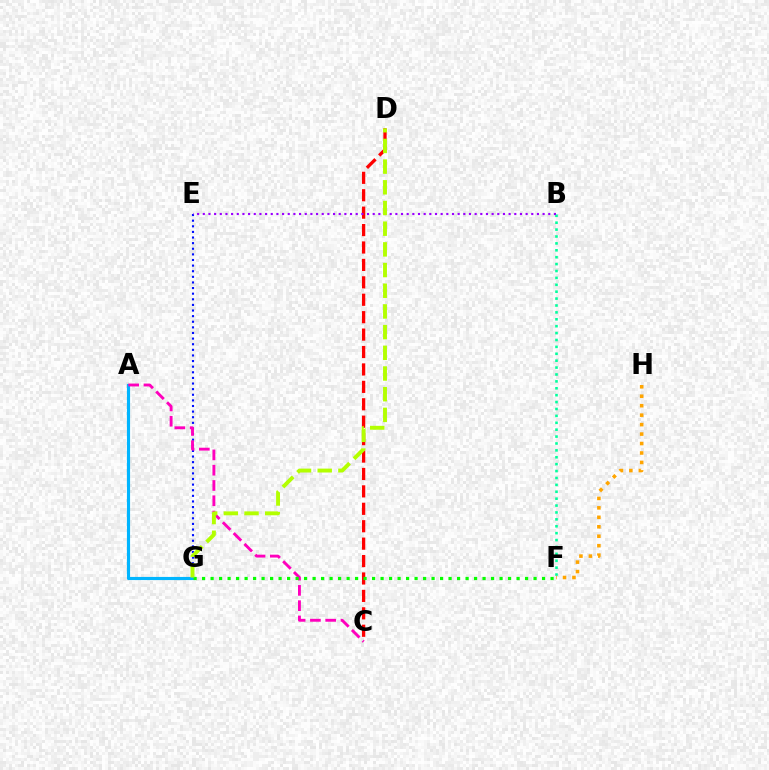{('C', 'D'): [{'color': '#ff0000', 'line_style': 'dashed', 'thickness': 2.37}], ('E', 'G'): [{'color': '#0010ff', 'line_style': 'dotted', 'thickness': 1.53}], ('B', 'F'): [{'color': '#00ff9d', 'line_style': 'dotted', 'thickness': 1.87}], ('A', 'G'): [{'color': '#00b5ff', 'line_style': 'solid', 'thickness': 2.26}], ('A', 'C'): [{'color': '#ff00bd', 'line_style': 'dashed', 'thickness': 2.08}], ('F', 'H'): [{'color': '#ffa500', 'line_style': 'dotted', 'thickness': 2.57}], ('F', 'G'): [{'color': '#08ff00', 'line_style': 'dotted', 'thickness': 2.31}], ('B', 'E'): [{'color': '#9b00ff', 'line_style': 'dotted', 'thickness': 1.54}], ('D', 'G'): [{'color': '#b3ff00', 'line_style': 'dashed', 'thickness': 2.81}]}